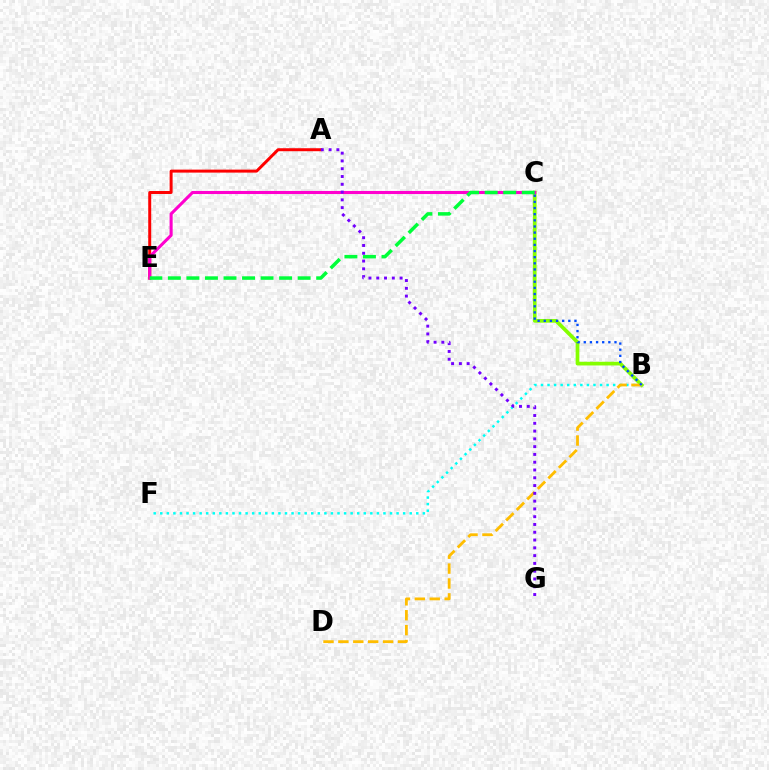{('B', 'C'): [{'color': '#84ff00', 'line_style': 'solid', 'thickness': 2.66}, {'color': '#004bff', 'line_style': 'dotted', 'thickness': 1.67}], ('B', 'F'): [{'color': '#00fff6', 'line_style': 'dotted', 'thickness': 1.78}], ('A', 'E'): [{'color': '#ff0000', 'line_style': 'solid', 'thickness': 2.15}], ('C', 'E'): [{'color': '#ff00cf', 'line_style': 'solid', 'thickness': 2.22}, {'color': '#00ff39', 'line_style': 'dashed', 'thickness': 2.52}], ('B', 'D'): [{'color': '#ffbd00', 'line_style': 'dashed', 'thickness': 2.02}], ('A', 'G'): [{'color': '#7200ff', 'line_style': 'dotted', 'thickness': 2.11}]}